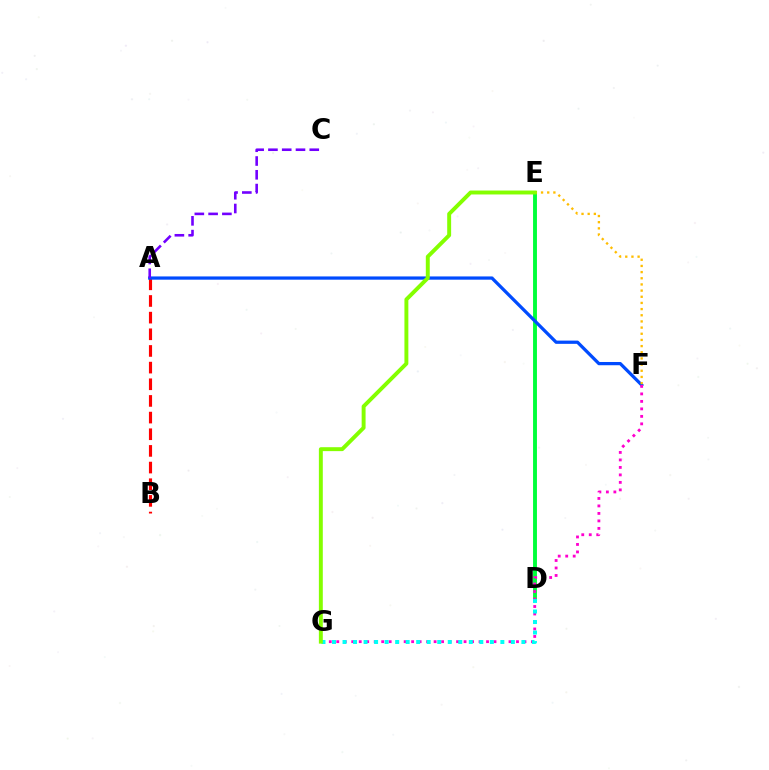{('D', 'E'): [{'color': '#00ff39', 'line_style': 'solid', 'thickness': 2.8}], ('A', 'B'): [{'color': '#ff0000', 'line_style': 'dashed', 'thickness': 2.26}], ('A', 'F'): [{'color': '#004bff', 'line_style': 'solid', 'thickness': 2.34}], ('A', 'C'): [{'color': '#7200ff', 'line_style': 'dashed', 'thickness': 1.87}], ('F', 'G'): [{'color': '#ff00cf', 'line_style': 'dotted', 'thickness': 2.03}], ('E', 'F'): [{'color': '#ffbd00', 'line_style': 'dotted', 'thickness': 1.68}], ('D', 'G'): [{'color': '#00fff6', 'line_style': 'dotted', 'thickness': 2.86}], ('E', 'G'): [{'color': '#84ff00', 'line_style': 'solid', 'thickness': 2.83}]}